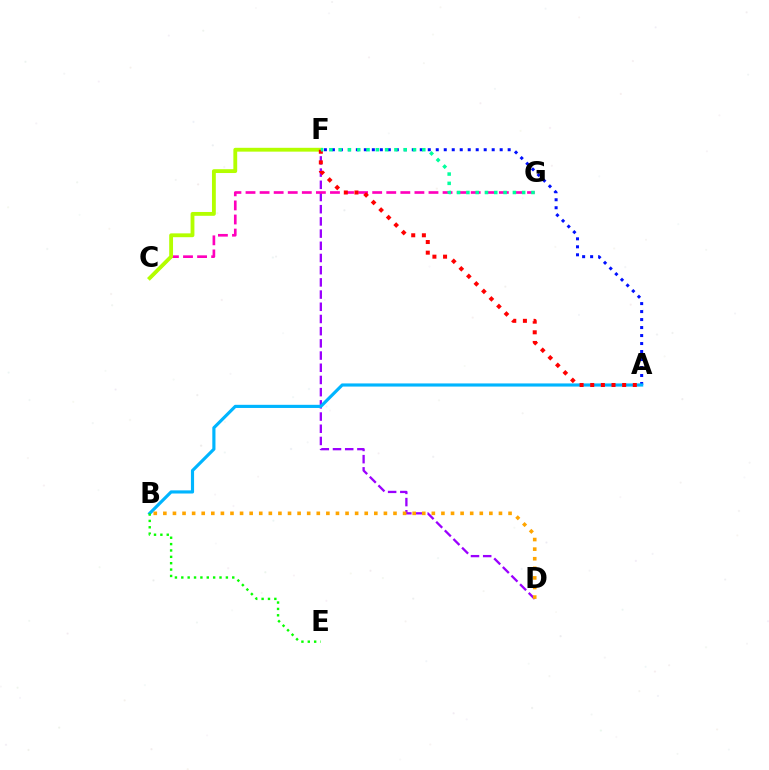{('D', 'F'): [{'color': '#9b00ff', 'line_style': 'dashed', 'thickness': 1.66}], ('A', 'F'): [{'color': '#0010ff', 'line_style': 'dotted', 'thickness': 2.17}, {'color': '#ff0000', 'line_style': 'dotted', 'thickness': 2.89}], ('C', 'G'): [{'color': '#ff00bd', 'line_style': 'dashed', 'thickness': 1.91}], ('C', 'F'): [{'color': '#b3ff00', 'line_style': 'solid', 'thickness': 2.76}], ('A', 'B'): [{'color': '#00b5ff', 'line_style': 'solid', 'thickness': 2.27}], ('B', 'D'): [{'color': '#ffa500', 'line_style': 'dotted', 'thickness': 2.61}], ('B', 'E'): [{'color': '#08ff00', 'line_style': 'dotted', 'thickness': 1.73}], ('F', 'G'): [{'color': '#00ff9d', 'line_style': 'dotted', 'thickness': 2.53}]}